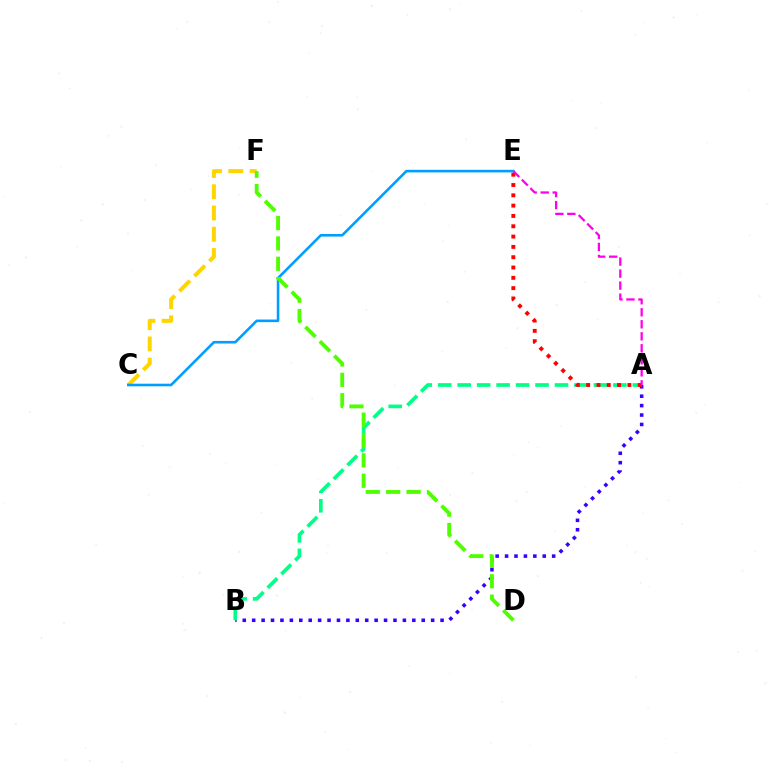{('A', 'B'): [{'color': '#3700ff', 'line_style': 'dotted', 'thickness': 2.56}, {'color': '#00ff86', 'line_style': 'dashed', 'thickness': 2.64}], ('C', 'F'): [{'color': '#ffd500', 'line_style': 'dashed', 'thickness': 2.89}], ('A', 'E'): [{'color': '#ff0000', 'line_style': 'dotted', 'thickness': 2.8}, {'color': '#ff00ed', 'line_style': 'dashed', 'thickness': 1.63}], ('C', 'E'): [{'color': '#009eff', 'line_style': 'solid', 'thickness': 1.87}], ('D', 'F'): [{'color': '#4fff00', 'line_style': 'dashed', 'thickness': 2.77}]}